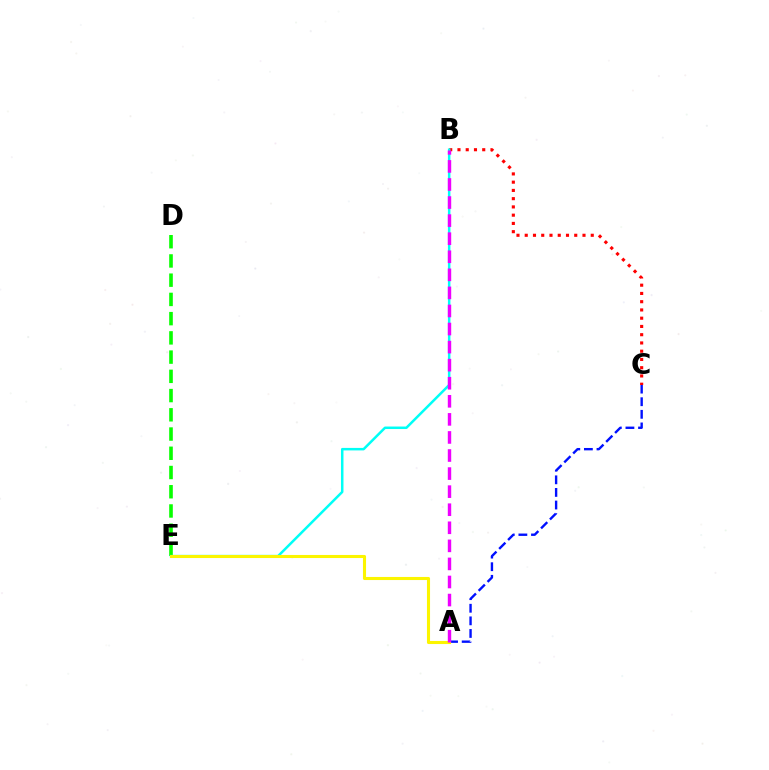{('B', 'C'): [{'color': '#ff0000', 'line_style': 'dotted', 'thickness': 2.24}], ('D', 'E'): [{'color': '#08ff00', 'line_style': 'dashed', 'thickness': 2.61}], ('A', 'C'): [{'color': '#0010ff', 'line_style': 'dashed', 'thickness': 1.71}], ('B', 'E'): [{'color': '#00fff6', 'line_style': 'solid', 'thickness': 1.8}], ('A', 'E'): [{'color': '#fcf500', 'line_style': 'solid', 'thickness': 2.22}], ('A', 'B'): [{'color': '#ee00ff', 'line_style': 'dashed', 'thickness': 2.45}]}